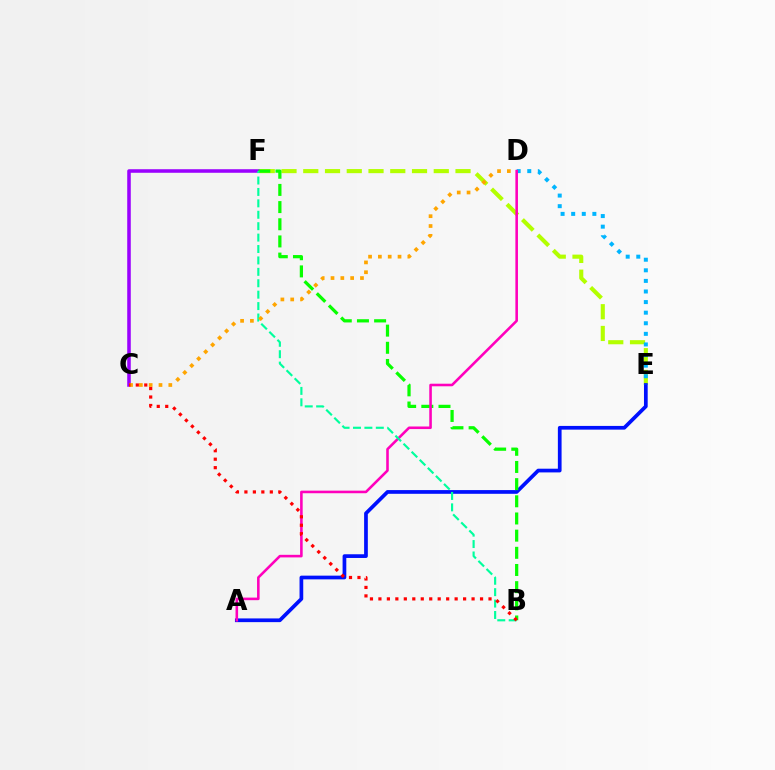{('E', 'F'): [{'color': '#b3ff00', 'line_style': 'dashed', 'thickness': 2.95}], ('A', 'E'): [{'color': '#0010ff', 'line_style': 'solid', 'thickness': 2.67}], ('D', 'E'): [{'color': '#00b5ff', 'line_style': 'dotted', 'thickness': 2.88}], ('C', 'F'): [{'color': '#9b00ff', 'line_style': 'solid', 'thickness': 2.56}], ('B', 'F'): [{'color': '#08ff00', 'line_style': 'dashed', 'thickness': 2.33}, {'color': '#00ff9d', 'line_style': 'dashed', 'thickness': 1.55}], ('A', 'D'): [{'color': '#ff00bd', 'line_style': 'solid', 'thickness': 1.86}], ('C', 'D'): [{'color': '#ffa500', 'line_style': 'dotted', 'thickness': 2.67}], ('B', 'C'): [{'color': '#ff0000', 'line_style': 'dotted', 'thickness': 2.3}]}